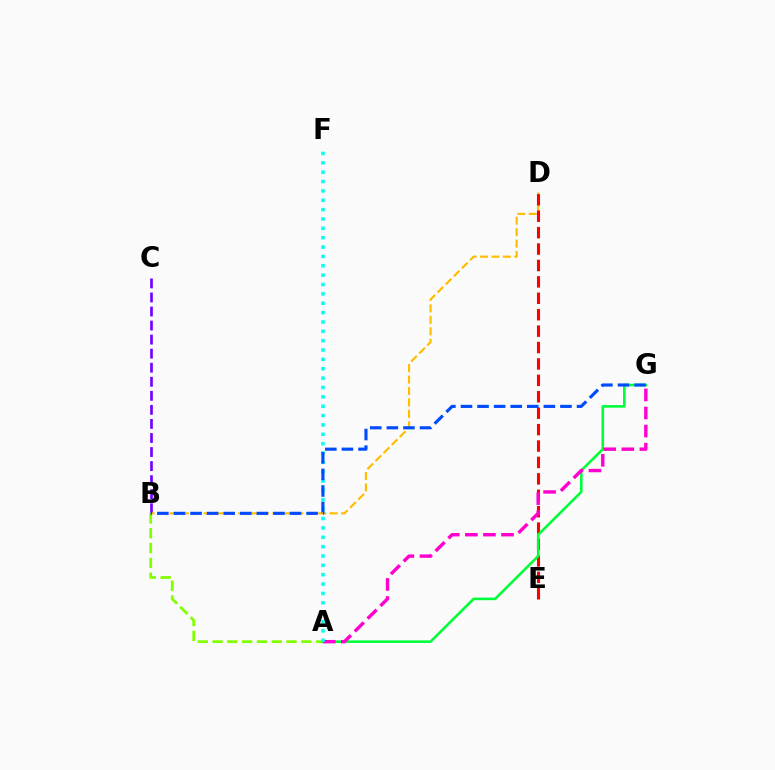{('A', 'B'): [{'color': '#84ff00', 'line_style': 'dashed', 'thickness': 2.01}], ('B', 'C'): [{'color': '#7200ff', 'line_style': 'dashed', 'thickness': 1.91}], ('B', 'D'): [{'color': '#ffbd00', 'line_style': 'dashed', 'thickness': 1.55}], ('D', 'E'): [{'color': '#ff0000', 'line_style': 'dashed', 'thickness': 2.23}], ('A', 'G'): [{'color': '#00ff39', 'line_style': 'solid', 'thickness': 1.86}, {'color': '#ff00cf', 'line_style': 'dashed', 'thickness': 2.46}], ('A', 'F'): [{'color': '#00fff6', 'line_style': 'dotted', 'thickness': 2.54}], ('B', 'G'): [{'color': '#004bff', 'line_style': 'dashed', 'thickness': 2.25}]}